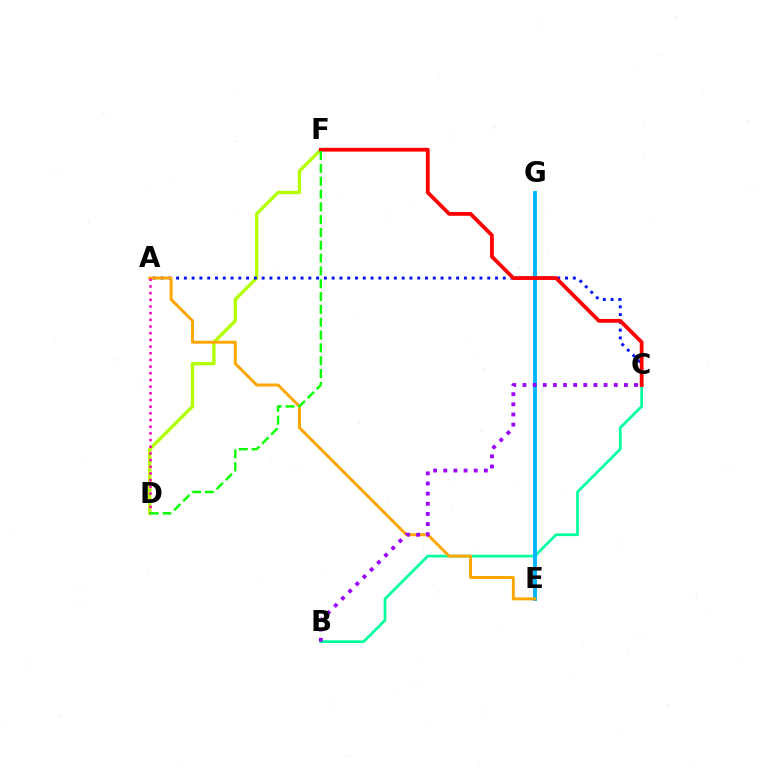{('B', 'C'): [{'color': '#00ff9d', 'line_style': 'solid', 'thickness': 1.97}, {'color': '#9b00ff', 'line_style': 'dotted', 'thickness': 2.76}], ('D', 'F'): [{'color': '#b3ff00', 'line_style': 'solid', 'thickness': 2.42}, {'color': '#08ff00', 'line_style': 'dashed', 'thickness': 1.74}], ('E', 'G'): [{'color': '#00b5ff', 'line_style': 'solid', 'thickness': 2.79}], ('A', 'C'): [{'color': '#0010ff', 'line_style': 'dotted', 'thickness': 2.11}], ('C', 'F'): [{'color': '#ff0000', 'line_style': 'solid', 'thickness': 2.74}], ('A', 'E'): [{'color': '#ffa500', 'line_style': 'solid', 'thickness': 2.11}], ('A', 'D'): [{'color': '#ff00bd', 'line_style': 'dotted', 'thickness': 1.82}]}